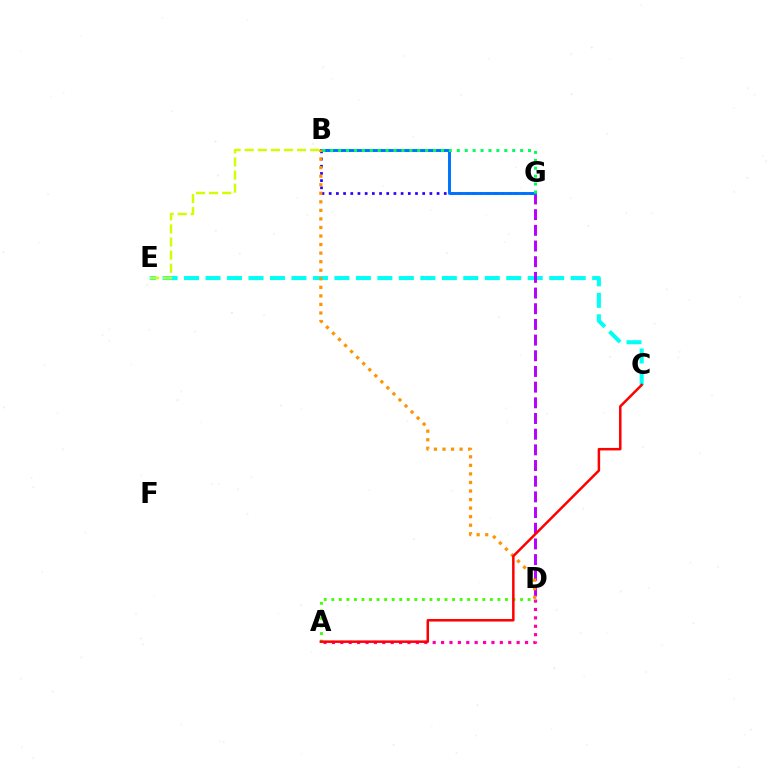{('C', 'E'): [{'color': '#00fff6', 'line_style': 'dashed', 'thickness': 2.92}], ('A', 'D'): [{'color': '#ff00ac', 'line_style': 'dotted', 'thickness': 2.28}, {'color': '#3dff00', 'line_style': 'dotted', 'thickness': 2.05}], ('B', 'E'): [{'color': '#d1ff00', 'line_style': 'dashed', 'thickness': 1.78}], ('B', 'G'): [{'color': '#2500ff', 'line_style': 'dotted', 'thickness': 1.95}, {'color': '#0074ff', 'line_style': 'solid', 'thickness': 2.13}, {'color': '#00ff5c', 'line_style': 'dotted', 'thickness': 2.15}], ('D', 'G'): [{'color': '#b900ff', 'line_style': 'dashed', 'thickness': 2.13}], ('B', 'D'): [{'color': '#ff9400', 'line_style': 'dotted', 'thickness': 2.32}], ('A', 'C'): [{'color': '#ff0000', 'line_style': 'solid', 'thickness': 1.8}]}